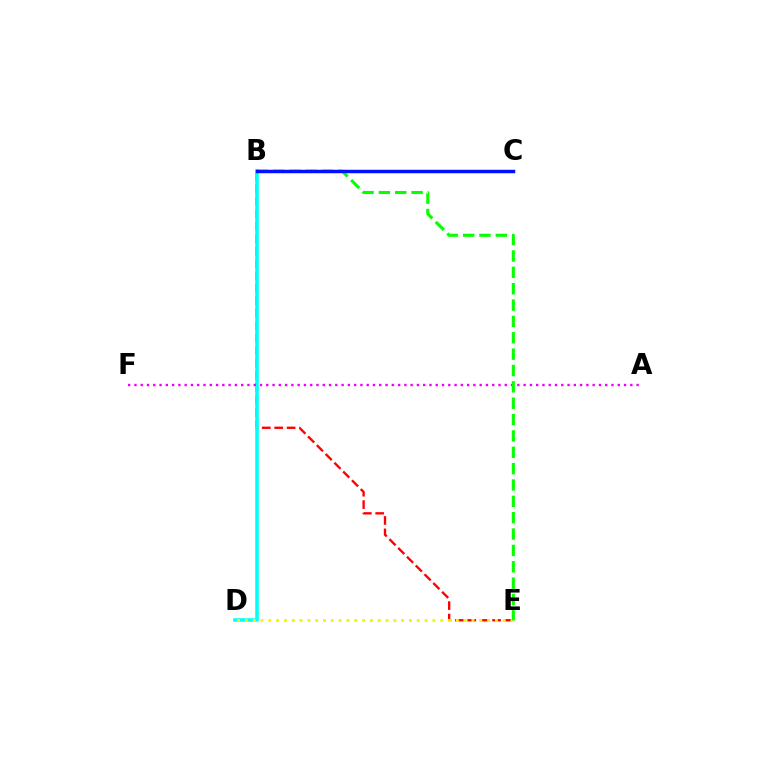{('B', 'E'): [{'color': '#ff0000', 'line_style': 'dashed', 'thickness': 1.69}, {'color': '#08ff00', 'line_style': 'dashed', 'thickness': 2.22}], ('B', 'D'): [{'color': '#00fff6', 'line_style': 'solid', 'thickness': 2.57}], ('D', 'E'): [{'color': '#fcf500', 'line_style': 'dotted', 'thickness': 2.12}], ('A', 'F'): [{'color': '#ee00ff', 'line_style': 'dotted', 'thickness': 1.71}], ('B', 'C'): [{'color': '#0010ff', 'line_style': 'solid', 'thickness': 2.48}]}